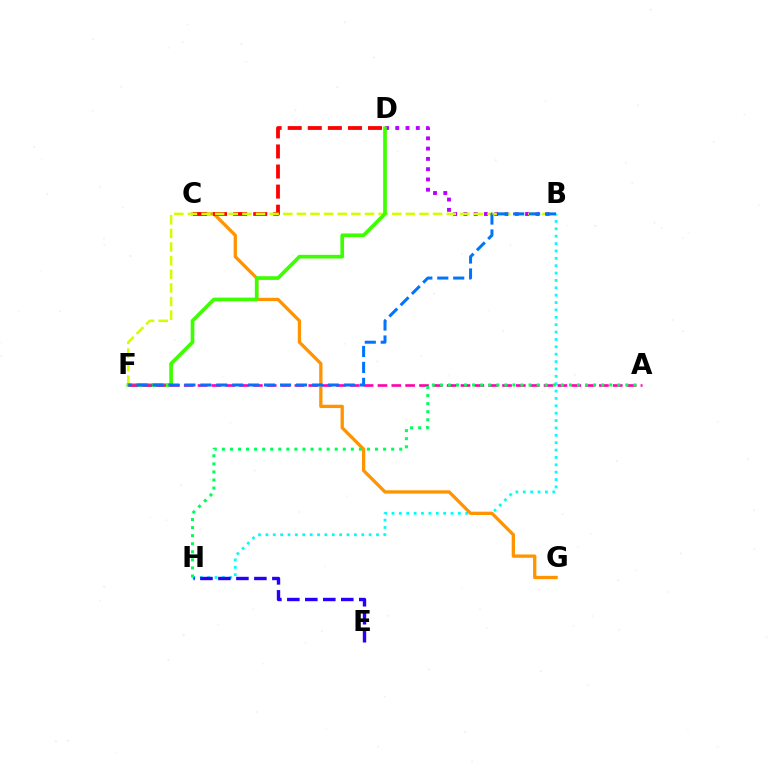{('B', 'D'): [{'color': '#b900ff', 'line_style': 'dotted', 'thickness': 2.79}], ('B', 'H'): [{'color': '#00fff6', 'line_style': 'dotted', 'thickness': 2.0}], ('C', 'G'): [{'color': '#ff9400', 'line_style': 'solid', 'thickness': 2.38}], ('C', 'D'): [{'color': '#ff0000', 'line_style': 'dashed', 'thickness': 2.73}], ('B', 'F'): [{'color': '#d1ff00', 'line_style': 'dashed', 'thickness': 1.85}, {'color': '#0074ff', 'line_style': 'dashed', 'thickness': 2.17}], ('D', 'F'): [{'color': '#3dff00', 'line_style': 'solid', 'thickness': 2.65}], ('A', 'F'): [{'color': '#ff00ac', 'line_style': 'dashed', 'thickness': 1.88}], ('E', 'H'): [{'color': '#2500ff', 'line_style': 'dashed', 'thickness': 2.44}], ('A', 'H'): [{'color': '#00ff5c', 'line_style': 'dotted', 'thickness': 2.19}]}